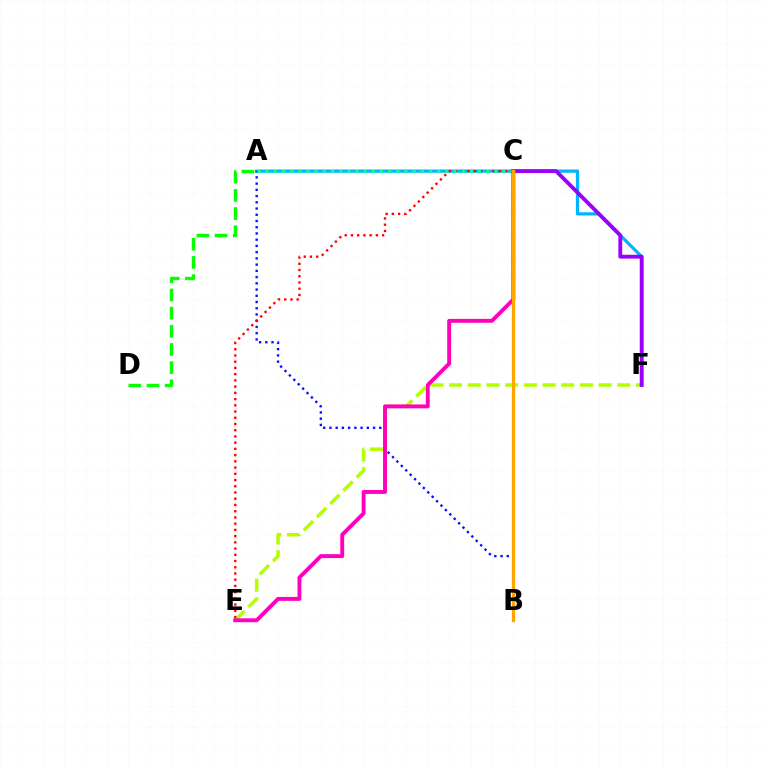{('A', 'F'): [{'color': '#00b5ff', 'line_style': 'solid', 'thickness': 2.32}], ('E', 'F'): [{'color': '#b3ff00', 'line_style': 'dashed', 'thickness': 2.54}], ('A', 'D'): [{'color': '#08ff00', 'line_style': 'dashed', 'thickness': 2.47}], ('A', 'B'): [{'color': '#0010ff', 'line_style': 'dotted', 'thickness': 1.69}], ('C', 'E'): [{'color': '#ff0000', 'line_style': 'dotted', 'thickness': 1.69}, {'color': '#ff00bd', 'line_style': 'solid', 'thickness': 2.81}], ('C', 'F'): [{'color': '#9b00ff', 'line_style': 'solid', 'thickness': 2.78}], ('A', 'C'): [{'color': '#00ff9d', 'line_style': 'dotted', 'thickness': 2.22}], ('B', 'C'): [{'color': '#ffa500', 'line_style': 'solid', 'thickness': 2.34}]}